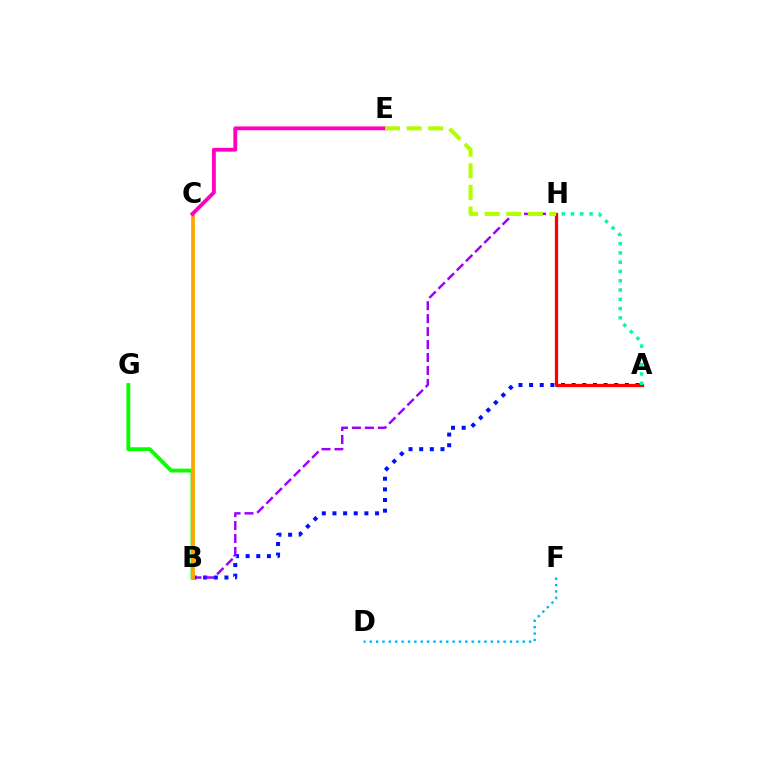{('A', 'B'): [{'color': '#0010ff', 'line_style': 'dotted', 'thickness': 2.89}], ('B', 'H'): [{'color': '#9b00ff', 'line_style': 'dashed', 'thickness': 1.76}], ('D', 'F'): [{'color': '#00b5ff', 'line_style': 'dotted', 'thickness': 1.73}], ('B', 'G'): [{'color': '#08ff00', 'line_style': 'solid', 'thickness': 2.78}], ('B', 'C'): [{'color': '#ffa500', 'line_style': 'solid', 'thickness': 2.68}], ('A', 'H'): [{'color': '#ff0000', 'line_style': 'solid', 'thickness': 2.34}, {'color': '#00ff9d', 'line_style': 'dotted', 'thickness': 2.52}], ('C', 'E'): [{'color': '#ff00bd', 'line_style': 'solid', 'thickness': 2.76}], ('E', 'H'): [{'color': '#b3ff00', 'line_style': 'dashed', 'thickness': 2.93}]}